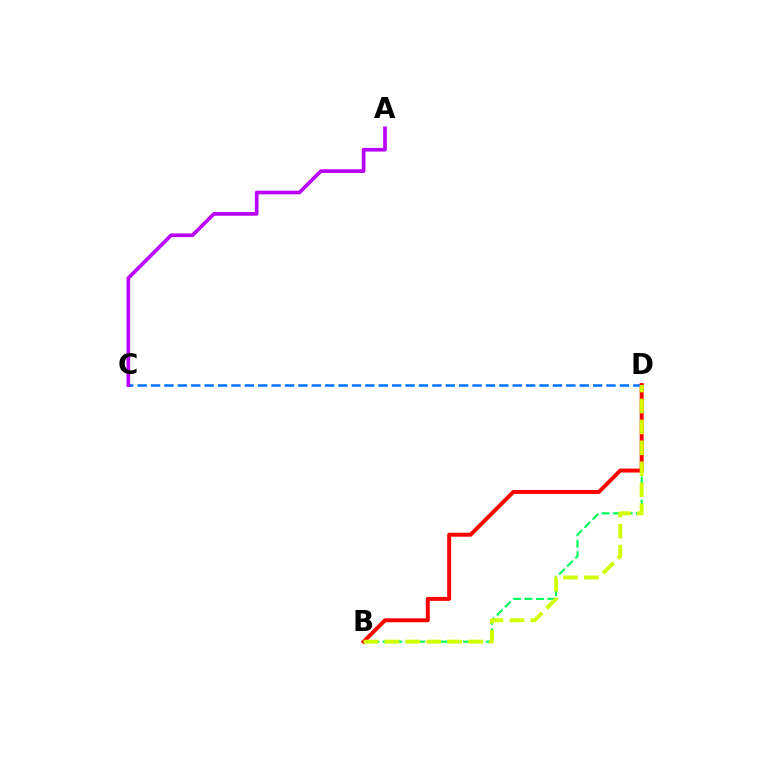{('B', 'D'): [{'color': '#00ff5c', 'line_style': 'dashed', 'thickness': 1.56}, {'color': '#ff0000', 'line_style': 'solid', 'thickness': 2.84}, {'color': '#d1ff00', 'line_style': 'dashed', 'thickness': 2.84}], ('C', 'D'): [{'color': '#0074ff', 'line_style': 'dashed', 'thickness': 1.82}], ('A', 'C'): [{'color': '#b900ff', 'line_style': 'solid', 'thickness': 2.64}]}